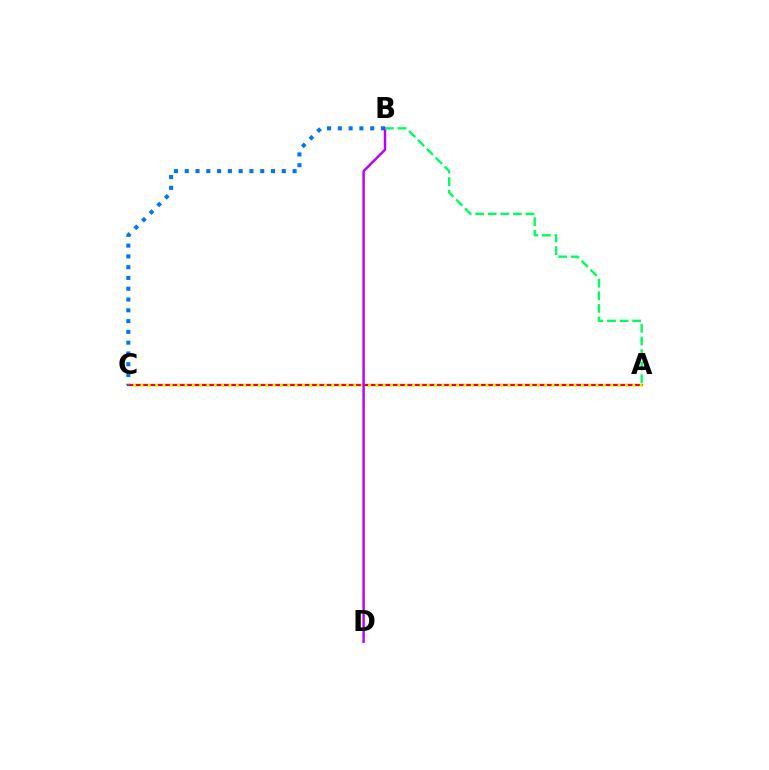{('A', 'C'): [{'color': '#ff0000', 'line_style': 'solid', 'thickness': 1.61}, {'color': '#d1ff00', 'line_style': 'dotted', 'thickness': 1.99}], ('B', 'C'): [{'color': '#0074ff', 'line_style': 'dotted', 'thickness': 2.93}], ('B', 'D'): [{'color': '#b900ff', 'line_style': 'solid', 'thickness': 1.76}], ('A', 'B'): [{'color': '#00ff5c', 'line_style': 'dashed', 'thickness': 1.71}]}